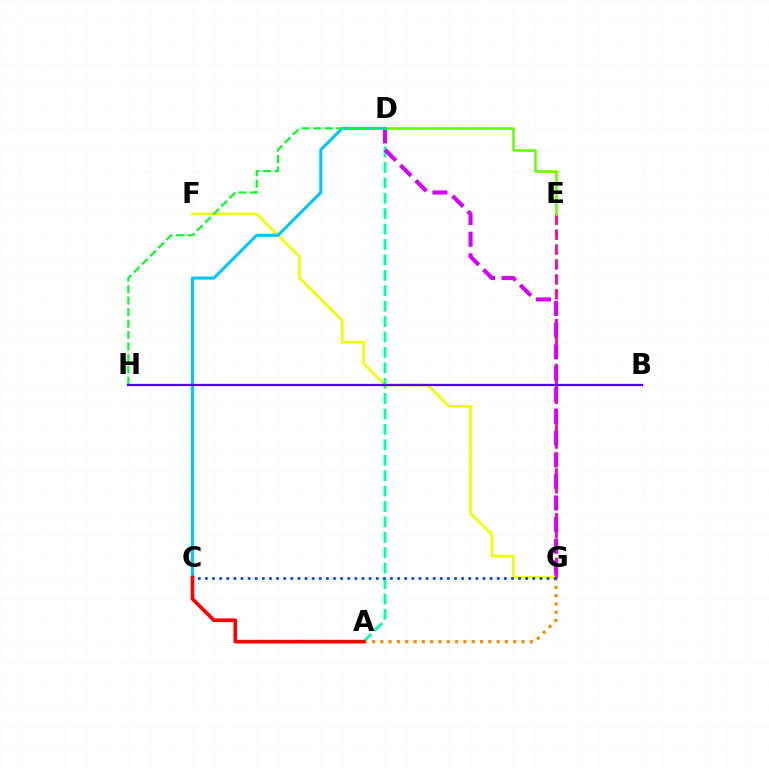{('A', 'G'): [{'color': '#ff8800', 'line_style': 'dotted', 'thickness': 2.26}], ('F', 'G'): [{'color': '#eeff00', 'line_style': 'solid', 'thickness': 1.94}], ('A', 'D'): [{'color': '#00ffaf', 'line_style': 'dashed', 'thickness': 2.09}], ('E', 'G'): [{'color': '#ff00a0', 'line_style': 'dashed', 'thickness': 2.03}], ('D', 'G'): [{'color': '#d600ff', 'line_style': 'dashed', 'thickness': 2.94}], ('C', 'G'): [{'color': '#003fff', 'line_style': 'dotted', 'thickness': 1.93}], ('D', 'E'): [{'color': '#66ff00', 'line_style': 'solid', 'thickness': 1.84}], ('C', 'D'): [{'color': '#00c7ff', 'line_style': 'solid', 'thickness': 2.22}], ('D', 'H'): [{'color': '#00ff27', 'line_style': 'dashed', 'thickness': 1.56}], ('A', 'C'): [{'color': '#ff0000', 'line_style': 'solid', 'thickness': 2.63}], ('B', 'H'): [{'color': '#4f00ff', 'line_style': 'solid', 'thickness': 1.63}]}